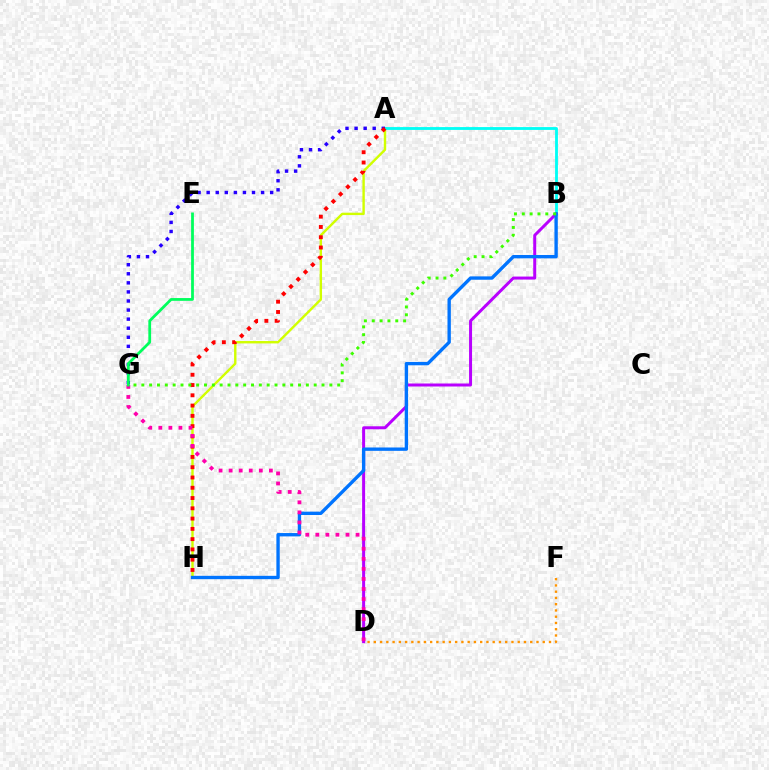{('A', 'H'): [{'color': '#d1ff00', 'line_style': 'solid', 'thickness': 1.73}, {'color': '#ff0000', 'line_style': 'dotted', 'thickness': 2.79}], ('D', 'F'): [{'color': '#ff9400', 'line_style': 'dotted', 'thickness': 1.7}], ('A', 'B'): [{'color': '#00fff6', 'line_style': 'solid', 'thickness': 2.04}], ('A', 'G'): [{'color': '#2500ff', 'line_style': 'dotted', 'thickness': 2.46}], ('B', 'D'): [{'color': '#b900ff', 'line_style': 'solid', 'thickness': 2.15}], ('B', 'H'): [{'color': '#0074ff', 'line_style': 'solid', 'thickness': 2.41}], ('D', 'G'): [{'color': '#ff00ac', 'line_style': 'dotted', 'thickness': 2.73}], ('E', 'G'): [{'color': '#00ff5c', 'line_style': 'solid', 'thickness': 2.0}], ('B', 'G'): [{'color': '#3dff00', 'line_style': 'dotted', 'thickness': 2.13}]}